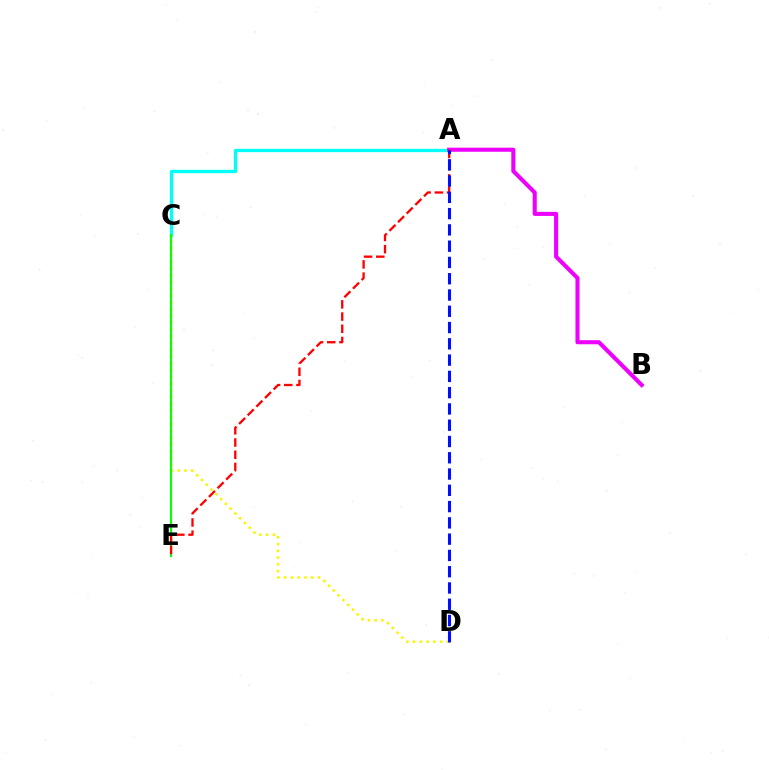{('A', 'C'): [{'color': '#00fff6', 'line_style': 'solid', 'thickness': 2.38}], ('C', 'D'): [{'color': '#fcf500', 'line_style': 'dotted', 'thickness': 1.84}], ('A', 'B'): [{'color': '#ee00ff', 'line_style': 'solid', 'thickness': 2.93}], ('C', 'E'): [{'color': '#08ff00', 'line_style': 'solid', 'thickness': 1.53}], ('A', 'E'): [{'color': '#ff0000', 'line_style': 'dashed', 'thickness': 1.66}], ('A', 'D'): [{'color': '#0010ff', 'line_style': 'dashed', 'thickness': 2.21}]}